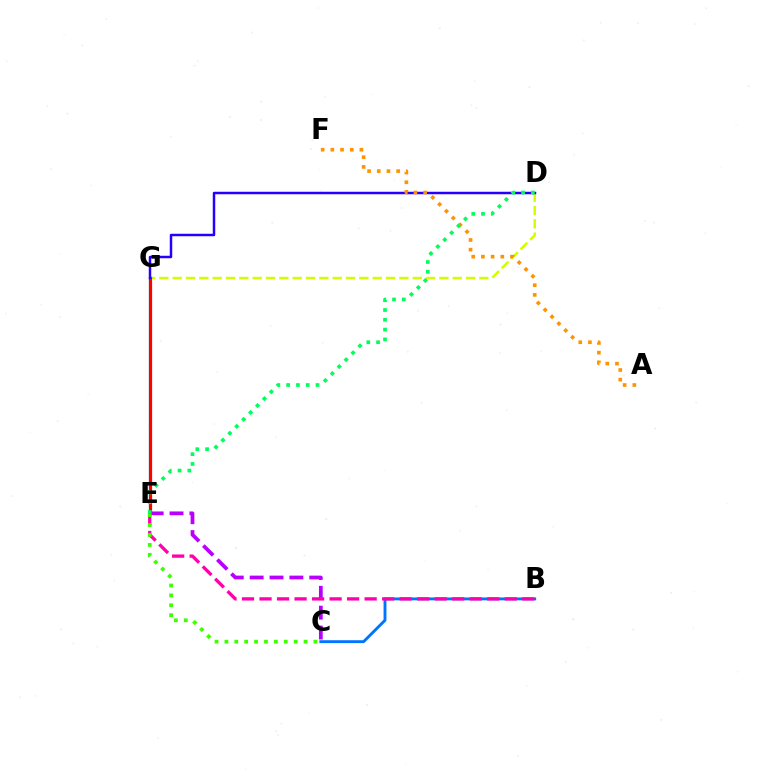{('B', 'C'): [{'color': '#0074ff', 'line_style': 'solid', 'thickness': 2.07}], ('C', 'E'): [{'color': '#b900ff', 'line_style': 'dashed', 'thickness': 2.7}, {'color': '#3dff00', 'line_style': 'dotted', 'thickness': 2.69}], ('E', 'G'): [{'color': '#00fff6', 'line_style': 'solid', 'thickness': 1.6}, {'color': '#ff0000', 'line_style': 'solid', 'thickness': 2.3}], ('D', 'G'): [{'color': '#d1ff00', 'line_style': 'dashed', 'thickness': 1.81}, {'color': '#2500ff', 'line_style': 'solid', 'thickness': 1.79}], ('B', 'E'): [{'color': '#ff00ac', 'line_style': 'dashed', 'thickness': 2.38}], ('A', 'F'): [{'color': '#ff9400', 'line_style': 'dotted', 'thickness': 2.63}], ('D', 'E'): [{'color': '#00ff5c', 'line_style': 'dotted', 'thickness': 2.66}]}